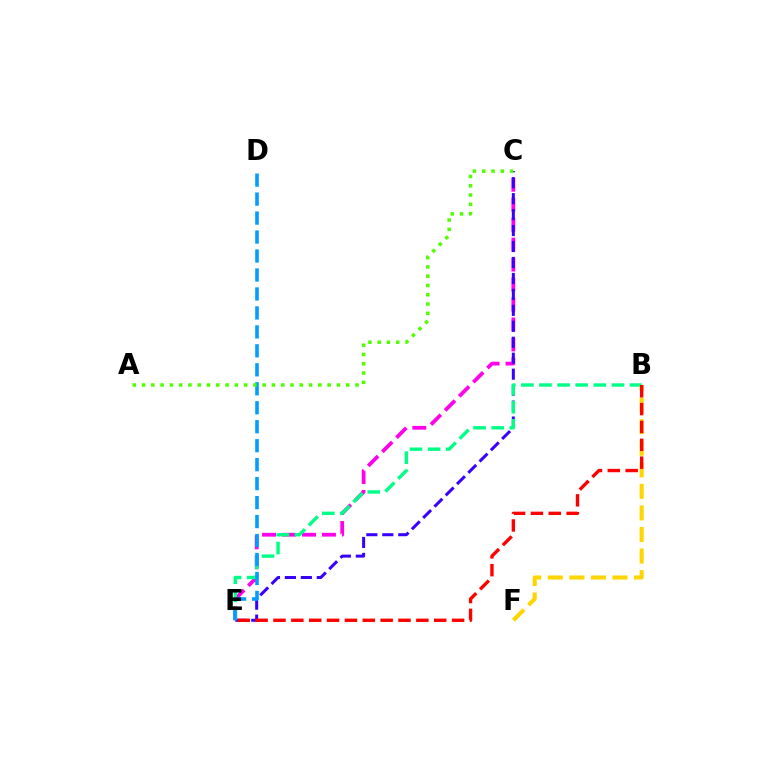{('C', 'E'): [{'color': '#ff00ed', 'line_style': 'dashed', 'thickness': 2.71}, {'color': '#3700ff', 'line_style': 'dashed', 'thickness': 2.17}], ('B', 'E'): [{'color': '#00ff86', 'line_style': 'dashed', 'thickness': 2.46}, {'color': '#ff0000', 'line_style': 'dashed', 'thickness': 2.43}], ('B', 'F'): [{'color': '#ffd500', 'line_style': 'dashed', 'thickness': 2.93}], ('D', 'E'): [{'color': '#009eff', 'line_style': 'dashed', 'thickness': 2.58}], ('A', 'C'): [{'color': '#4fff00', 'line_style': 'dotted', 'thickness': 2.52}]}